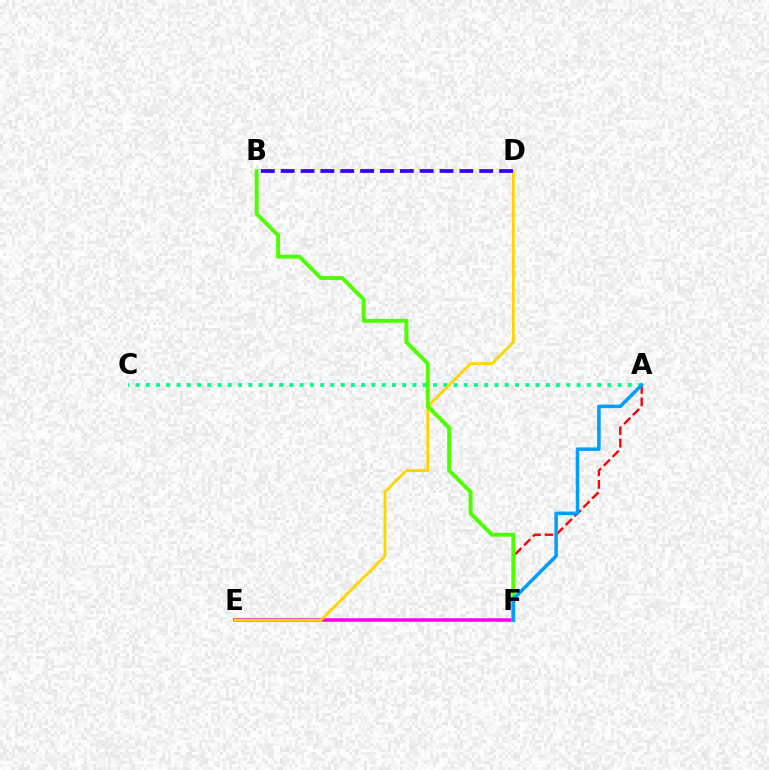{('E', 'F'): [{'color': '#ff00ed', 'line_style': 'solid', 'thickness': 2.54}], ('A', 'C'): [{'color': '#00ff86', 'line_style': 'dotted', 'thickness': 2.79}], ('A', 'F'): [{'color': '#ff0000', 'line_style': 'dashed', 'thickness': 1.7}, {'color': '#009eff', 'line_style': 'solid', 'thickness': 2.53}], ('D', 'E'): [{'color': '#ffd500', 'line_style': 'solid', 'thickness': 2.05}], ('B', 'D'): [{'color': '#3700ff', 'line_style': 'dashed', 'thickness': 2.7}], ('B', 'F'): [{'color': '#4fff00', 'line_style': 'solid', 'thickness': 2.84}]}